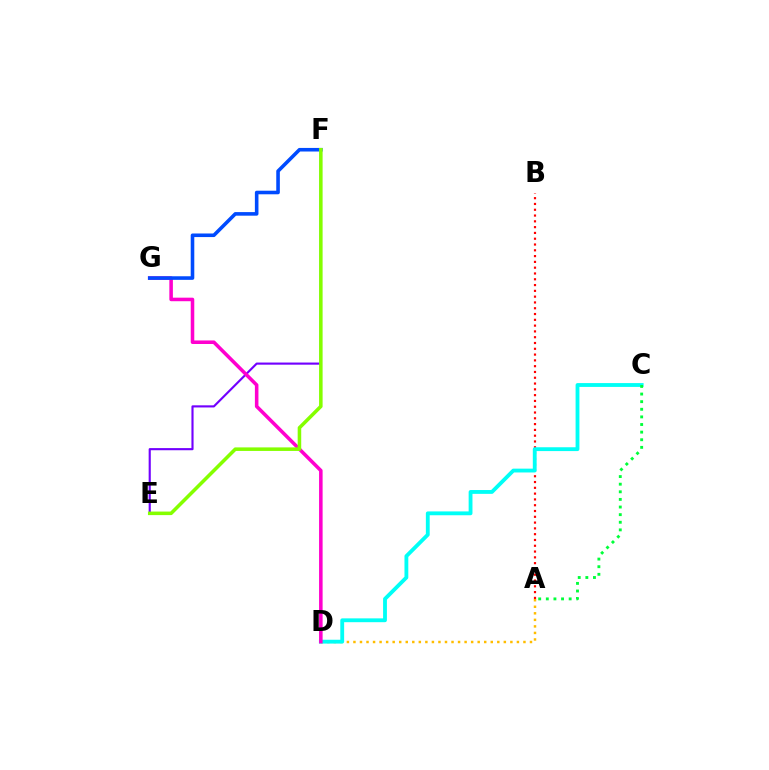{('E', 'F'): [{'color': '#7200ff', 'line_style': 'solid', 'thickness': 1.54}, {'color': '#84ff00', 'line_style': 'solid', 'thickness': 2.55}], ('A', 'D'): [{'color': '#ffbd00', 'line_style': 'dotted', 'thickness': 1.78}], ('A', 'B'): [{'color': '#ff0000', 'line_style': 'dotted', 'thickness': 1.57}], ('C', 'D'): [{'color': '#00fff6', 'line_style': 'solid', 'thickness': 2.76}], ('D', 'G'): [{'color': '#ff00cf', 'line_style': 'solid', 'thickness': 2.56}], ('A', 'C'): [{'color': '#00ff39', 'line_style': 'dotted', 'thickness': 2.07}], ('F', 'G'): [{'color': '#004bff', 'line_style': 'solid', 'thickness': 2.58}]}